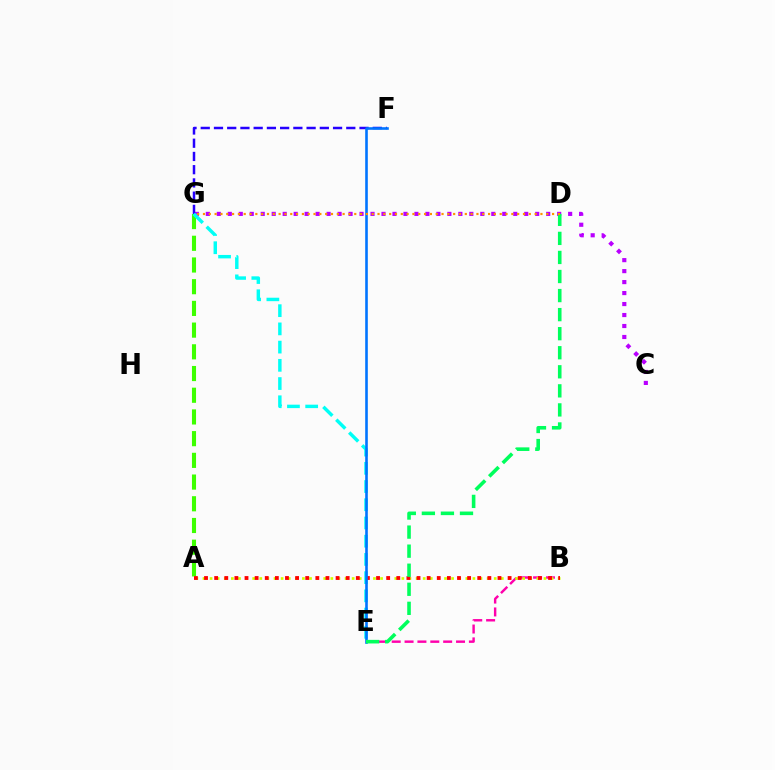{('C', 'G'): [{'color': '#b900ff', 'line_style': 'dotted', 'thickness': 2.98}], ('B', 'E'): [{'color': '#ff00ac', 'line_style': 'dashed', 'thickness': 1.75}], ('F', 'G'): [{'color': '#2500ff', 'line_style': 'dashed', 'thickness': 1.8}], ('A', 'G'): [{'color': '#3dff00', 'line_style': 'dashed', 'thickness': 2.95}], ('A', 'B'): [{'color': '#d1ff00', 'line_style': 'dotted', 'thickness': 1.93}, {'color': '#ff0000', 'line_style': 'dotted', 'thickness': 2.75}], ('E', 'G'): [{'color': '#00fff6', 'line_style': 'dashed', 'thickness': 2.47}], ('E', 'F'): [{'color': '#0074ff', 'line_style': 'solid', 'thickness': 1.88}], ('D', 'E'): [{'color': '#00ff5c', 'line_style': 'dashed', 'thickness': 2.59}], ('D', 'G'): [{'color': '#ff9400', 'line_style': 'dotted', 'thickness': 1.58}]}